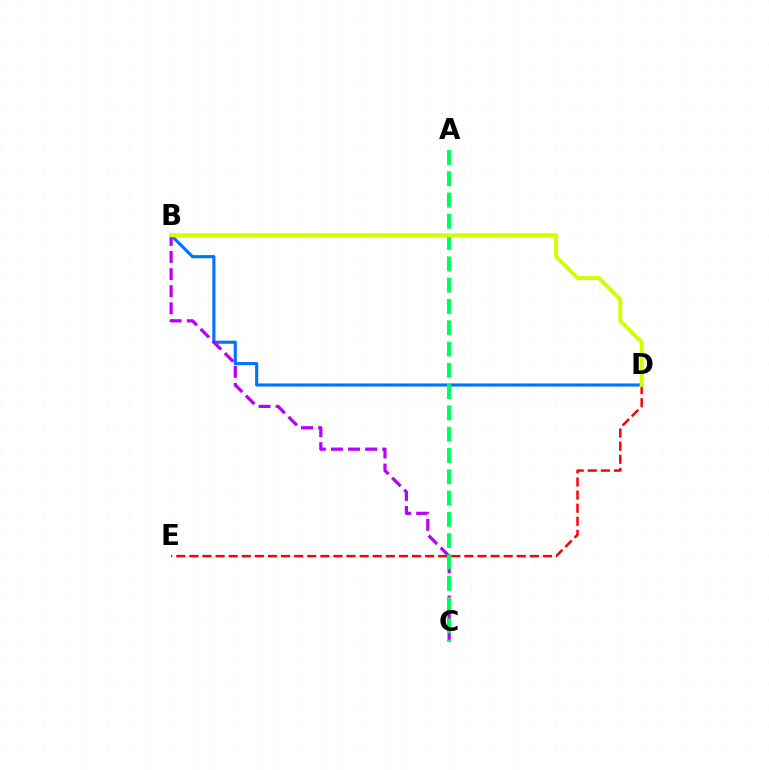{('B', 'D'): [{'color': '#0074ff', 'line_style': 'solid', 'thickness': 2.24}, {'color': '#d1ff00', 'line_style': 'solid', 'thickness': 2.85}], ('D', 'E'): [{'color': '#ff0000', 'line_style': 'dashed', 'thickness': 1.78}], ('B', 'C'): [{'color': '#b900ff', 'line_style': 'dashed', 'thickness': 2.32}], ('A', 'C'): [{'color': '#00ff5c', 'line_style': 'dashed', 'thickness': 2.89}]}